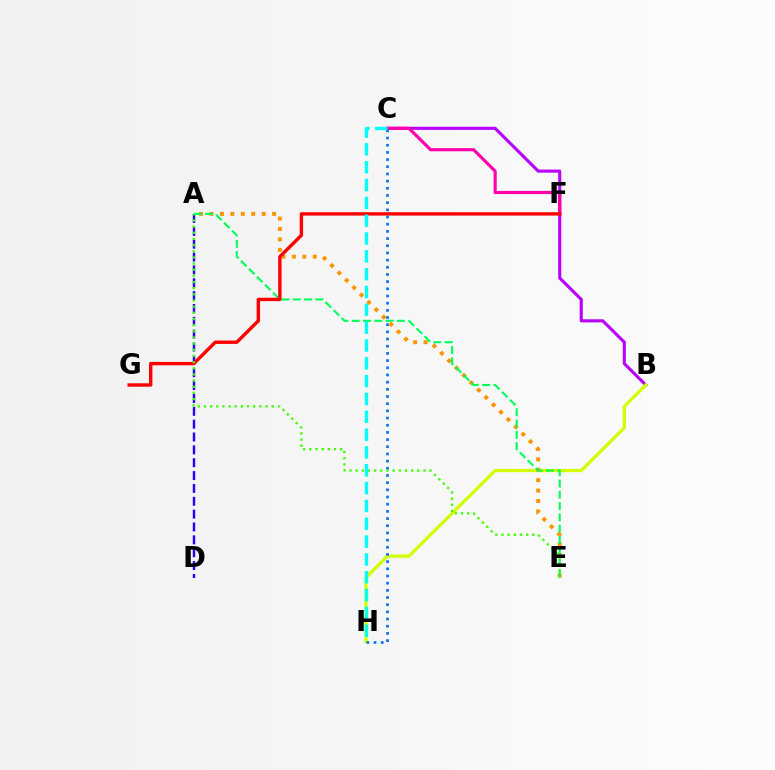{('A', 'D'): [{'color': '#2500ff', 'line_style': 'dashed', 'thickness': 1.75}], ('B', 'C'): [{'color': '#b900ff', 'line_style': 'solid', 'thickness': 2.23}], ('B', 'H'): [{'color': '#d1ff00', 'line_style': 'solid', 'thickness': 2.34}], ('C', 'F'): [{'color': '#ff00ac', 'line_style': 'solid', 'thickness': 2.28}], ('A', 'E'): [{'color': '#ff9400', 'line_style': 'dotted', 'thickness': 2.83}, {'color': '#00ff5c', 'line_style': 'dashed', 'thickness': 1.53}, {'color': '#3dff00', 'line_style': 'dotted', 'thickness': 1.67}], ('C', 'H'): [{'color': '#0074ff', 'line_style': 'dotted', 'thickness': 1.95}, {'color': '#00fff6', 'line_style': 'dashed', 'thickness': 2.42}], ('F', 'G'): [{'color': '#ff0000', 'line_style': 'solid', 'thickness': 2.45}]}